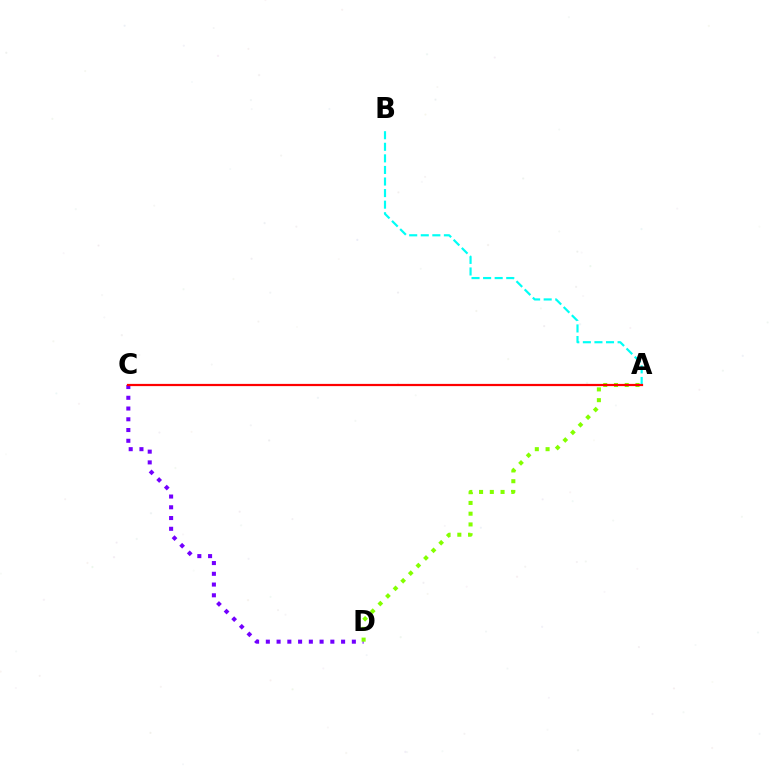{('A', 'B'): [{'color': '#00fff6', 'line_style': 'dashed', 'thickness': 1.57}], ('C', 'D'): [{'color': '#7200ff', 'line_style': 'dotted', 'thickness': 2.92}], ('A', 'D'): [{'color': '#84ff00', 'line_style': 'dotted', 'thickness': 2.92}], ('A', 'C'): [{'color': '#ff0000', 'line_style': 'solid', 'thickness': 1.59}]}